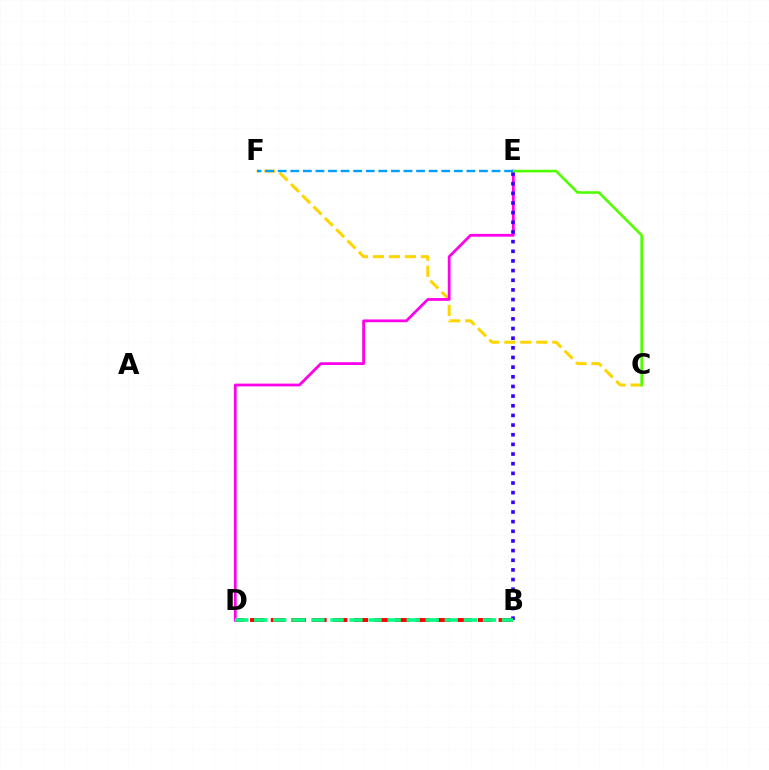{('C', 'F'): [{'color': '#ffd500', 'line_style': 'dashed', 'thickness': 2.17}], ('D', 'E'): [{'color': '#ff00ed', 'line_style': 'solid', 'thickness': 2.0}], ('B', 'E'): [{'color': '#3700ff', 'line_style': 'dotted', 'thickness': 2.62}], ('B', 'D'): [{'color': '#ff0000', 'line_style': 'dashed', 'thickness': 2.81}, {'color': '#00ff86', 'line_style': 'dashed', 'thickness': 2.59}], ('C', 'E'): [{'color': '#4fff00', 'line_style': 'solid', 'thickness': 1.87}], ('E', 'F'): [{'color': '#009eff', 'line_style': 'dashed', 'thickness': 1.71}]}